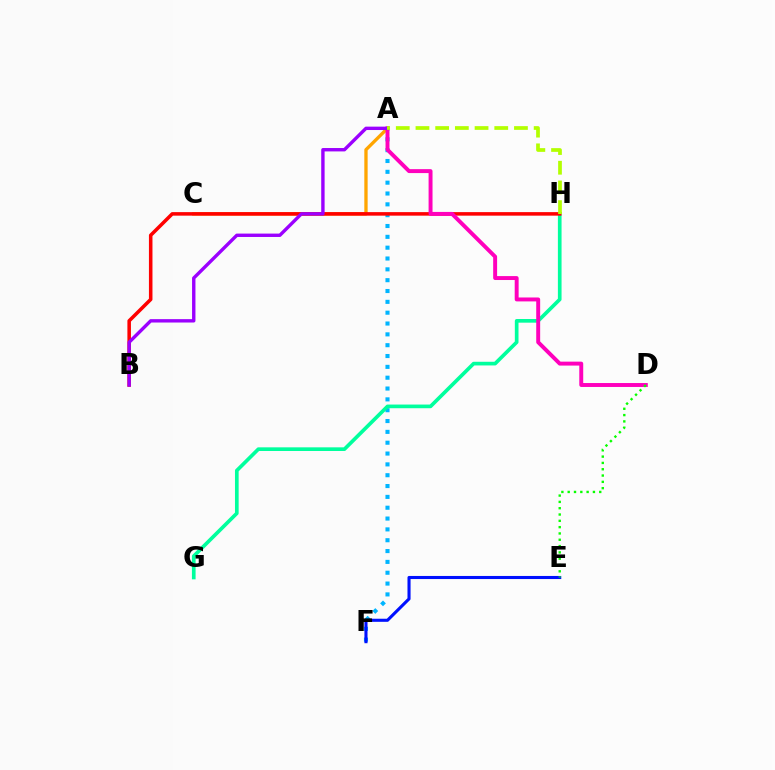{('A', 'F'): [{'color': '#00b5ff', 'line_style': 'dotted', 'thickness': 2.94}], ('G', 'H'): [{'color': '#00ff9d', 'line_style': 'solid', 'thickness': 2.64}], ('A', 'C'): [{'color': '#ffa500', 'line_style': 'solid', 'thickness': 2.39}], ('B', 'H'): [{'color': '#ff0000', 'line_style': 'solid', 'thickness': 2.55}], ('A', 'D'): [{'color': '#ff00bd', 'line_style': 'solid', 'thickness': 2.83}], ('A', 'B'): [{'color': '#9b00ff', 'line_style': 'solid', 'thickness': 2.43}], ('E', 'F'): [{'color': '#0010ff', 'line_style': 'solid', 'thickness': 2.22}], ('D', 'E'): [{'color': '#08ff00', 'line_style': 'dotted', 'thickness': 1.71}], ('A', 'H'): [{'color': '#b3ff00', 'line_style': 'dashed', 'thickness': 2.68}]}